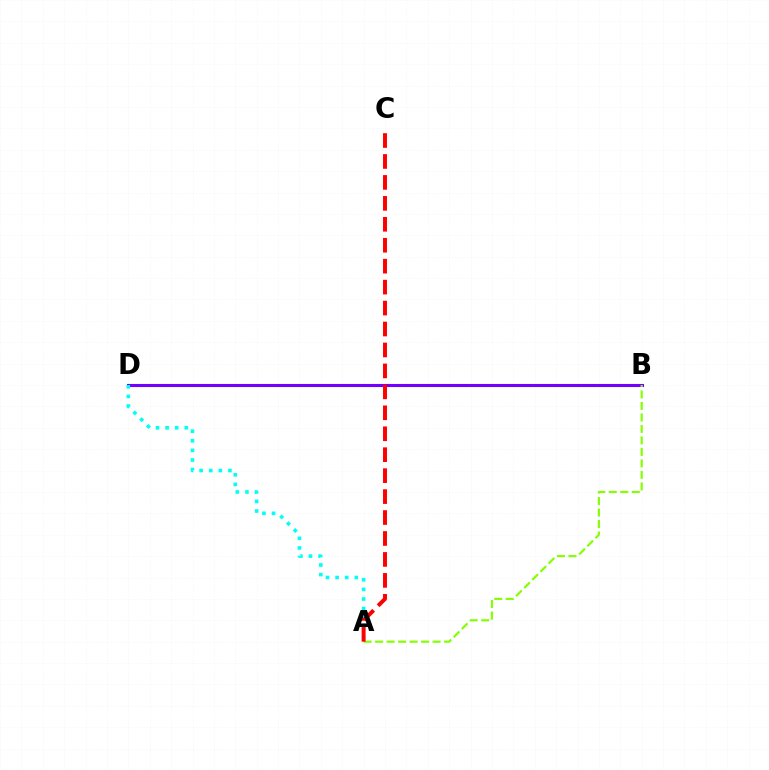{('B', 'D'): [{'color': '#7200ff', 'line_style': 'solid', 'thickness': 2.22}], ('A', 'B'): [{'color': '#84ff00', 'line_style': 'dashed', 'thickness': 1.56}], ('A', 'D'): [{'color': '#00fff6', 'line_style': 'dotted', 'thickness': 2.61}], ('A', 'C'): [{'color': '#ff0000', 'line_style': 'dashed', 'thickness': 2.85}]}